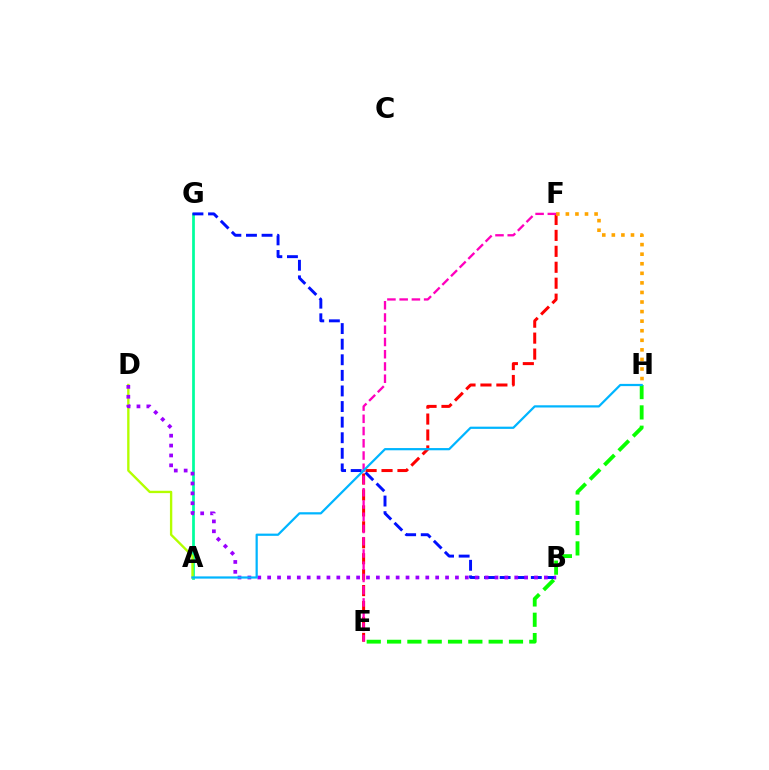{('E', 'F'): [{'color': '#ff0000', 'line_style': 'dashed', 'thickness': 2.17}, {'color': '#ff00bd', 'line_style': 'dashed', 'thickness': 1.66}], ('F', 'H'): [{'color': '#ffa500', 'line_style': 'dotted', 'thickness': 2.6}], ('E', 'H'): [{'color': '#08ff00', 'line_style': 'dashed', 'thickness': 2.76}], ('A', 'G'): [{'color': '#00ff9d', 'line_style': 'solid', 'thickness': 1.97}], ('A', 'D'): [{'color': '#b3ff00', 'line_style': 'solid', 'thickness': 1.69}], ('B', 'G'): [{'color': '#0010ff', 'line_style': 'dashed', 'thickness': 2.12}], ('B', 'D'): [{'color': '#9b00ff', 'line_style': 'dotted', 'thickness': 2.69}], ('A', 'H'): [{'color': '#00b5ff', 'line_style': 'solid', 'thickness': 1.6}]}